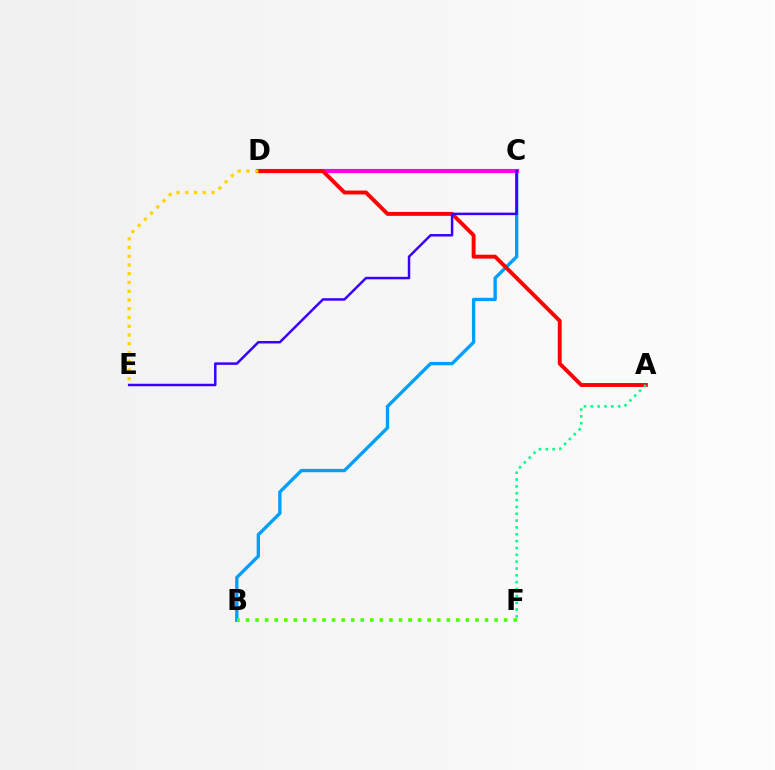{('B', 'C'): [{'color': '#009eff', 'line_style': 'solid', 'thickness': 2.41}], ('C', 'D'): [{'color': '#ff00ed', 'line_style': 'solid', 'thickness': 2.96}], ('A', 'D'): [{'color': '#ff0000', 'line_style': 'solid', 'thickness': 2.81}], ('C', 'E'): [{'color': '#3700ff', 'line_style': 'solid', 'thickness': 1.79}], ('B', 'F'): [{'color': '#4fff00', 'line_style': 'dotted', 'thickness': 2.6}], ('A', 'F'): [{'color': '#00ff86', 'line_style': 'dotted', 'thickness': 1.86}], ('D', 'E'): [{'color': '#ffd500', 'line_style': 'dotted', 'thickness': 2.38}]}